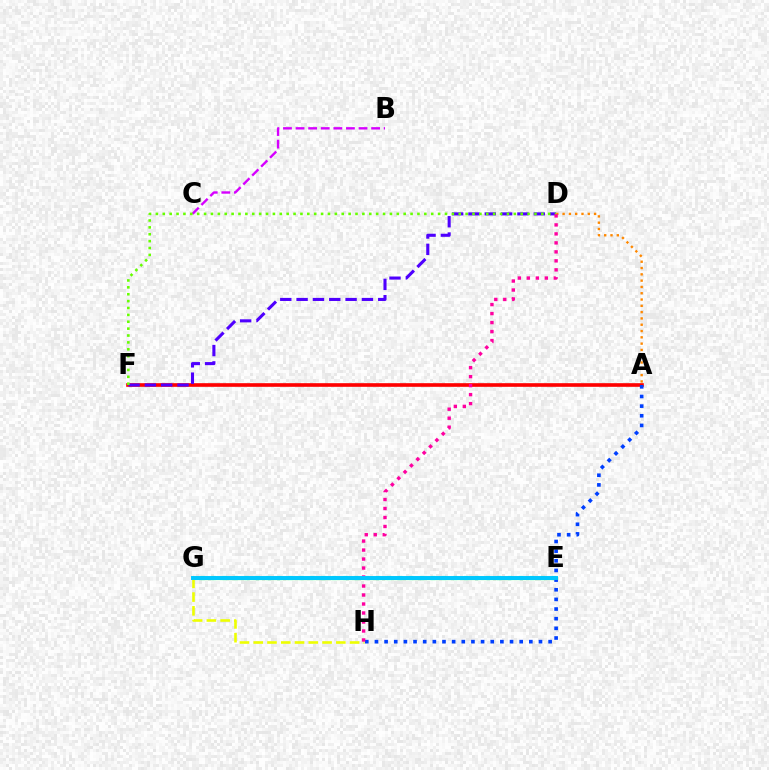{('E', 'G'): [{'color': '#00ff27', 'line_style': 'solid', 'thickness': 2.27}, {'color': '#00ffaf', 'line_style': 'dotted', 'thickness': 2.98}, {'color': '#00c7ff', 'line_style': 'solid', 'thickness': 2.83}], ('B', 'C'): [{'color': '#d600ff', 'line_style': 'dashed', 'thickness': 1.71}], ('A', 'F'): [{'color': '#ff0000', 'line_style': 'solid', 'thickness': 2.62}], ('D', 'F'): [{'color': '#4f00ff', 'line_style': 'dashed', 'thickness': 2.22}, {'color': '#66ff00', 'line_style': 'dotted', 'thickness': 1.87}], ('A', 'H'): [{'color': '#003fff', 'line_style': 'dotted', 'thickness': 2.62}], ('G', 'H'): [{'color': '#eeff00', 'line_style': 'dashed', 'thickness': 1.87}], ('A', 'D'): [{'color': '#ff8800', 'line_style': 'dotted', 'thickness': 1.71}], ('D', 'H'): [{'color': '#ff00a0', 'line_style': 'dotted', 'thickness': 2.44}]}